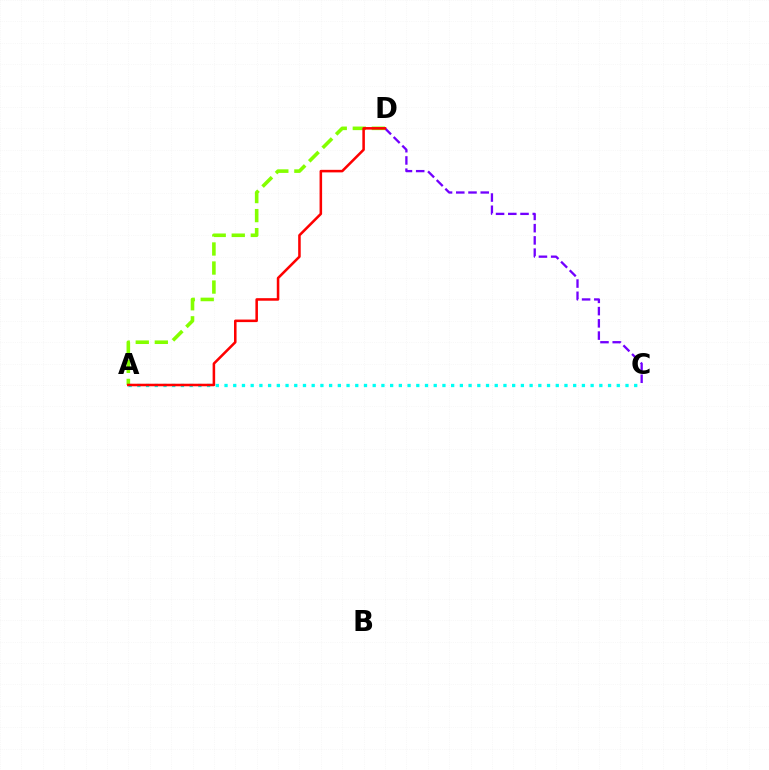{('A', 'C'): [{'color': '#00fff6', 'line_style': 'dotted', 'thickness': 2.37}], ('C', 'D'): [{'color': '#7200ff', 'line_style': 'dashed', 'thickness': 1.66}], ('A', 'D'): [{'color': '#84ff00', 'line_style': 'dashed', 'thickness': 2.59}, {'color': '#ff0000', 'line_style': 'solid', 'thickness': 1.83}]}